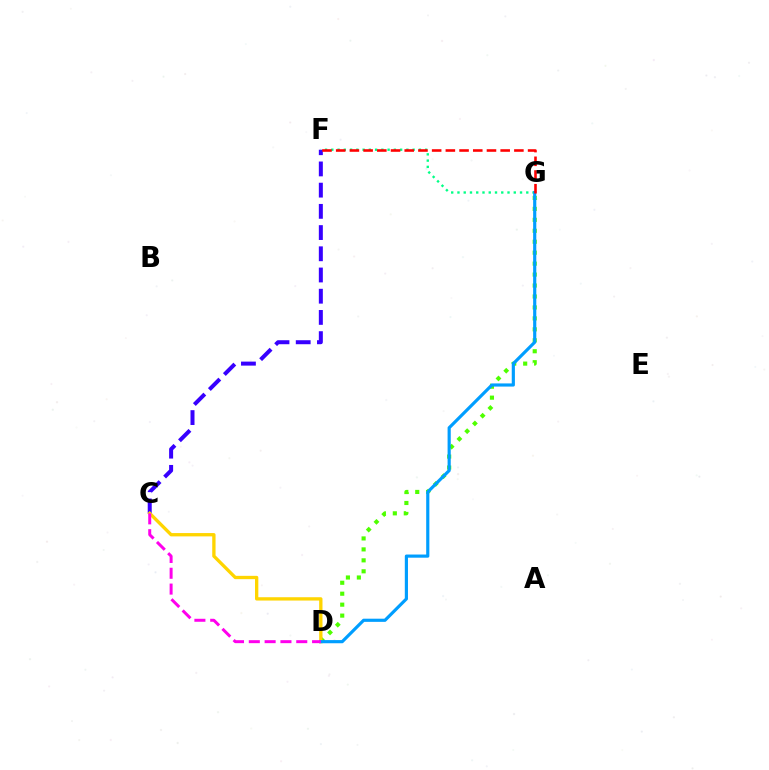{('C', 'F'): [{'color': '#3700ff', 'line_style': 'dashed', 'thickness': 2.88}], ('D', 'G'): [{'color': '#4fff00', 'line_style': 'dotted', 'thickness': 2.98}, {'color': '#009eff', 'line_style': 'solid', 'thickness': 2.28}], ('F', 'G'): [{'color': '#00ff86', 'line_style': 'dotted', 'thickness': 1.7}, {'color': '#ff0000', 'line_style': 'dashed', 'thickness': 1.86}], ('C', 'D'): [{'color': '#ffd500', 'line_style': 'solid', 'thickness': 2.39}, {'color': '#ff00ed', 'line_style': 'dashed', 'thickness': 2.15}]}